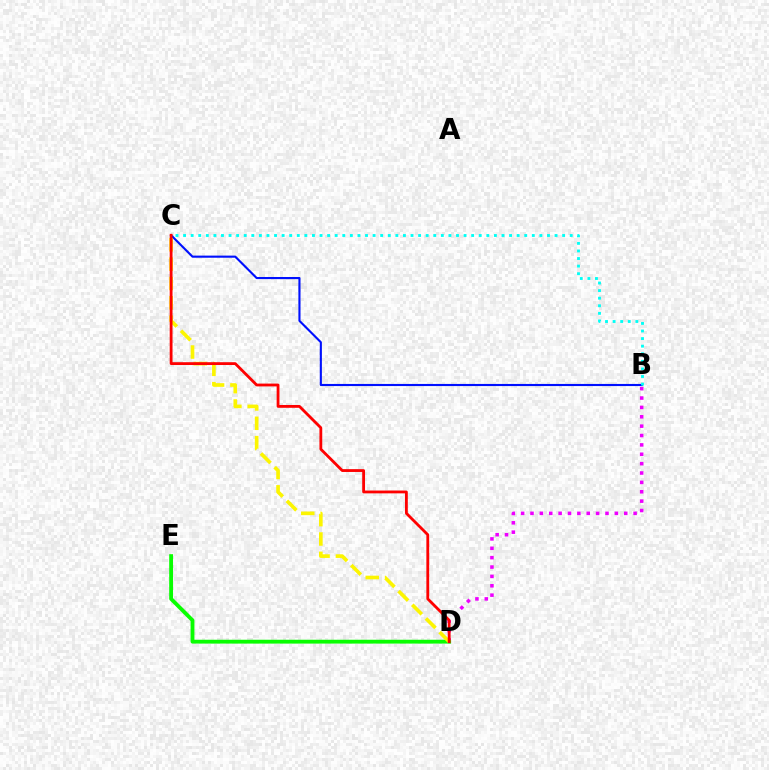{('B', 'D'): [{'color': '#ee00ff', 'line_style': 'dotted', 'thickness': 2.55}], ('B', 'C'): [{'color': '#0010ff', 'line_style': 'solid', 'thickness': 1.53}, {'color': '#00fff6', 'line_style': 'dotted', 'thickness': 2.06}], ('D', 'E'): [{'color': '#08ff00', 'line_style': 'solid', 'thickness': 2.76}], ('C', 'D'): [{'color': '#fcf500', 'line_style': 'dashed', 'thickness': 2.63}, {'color': '#ff0000', 'line_style': 'solid', 'thickness': 2.03}]}